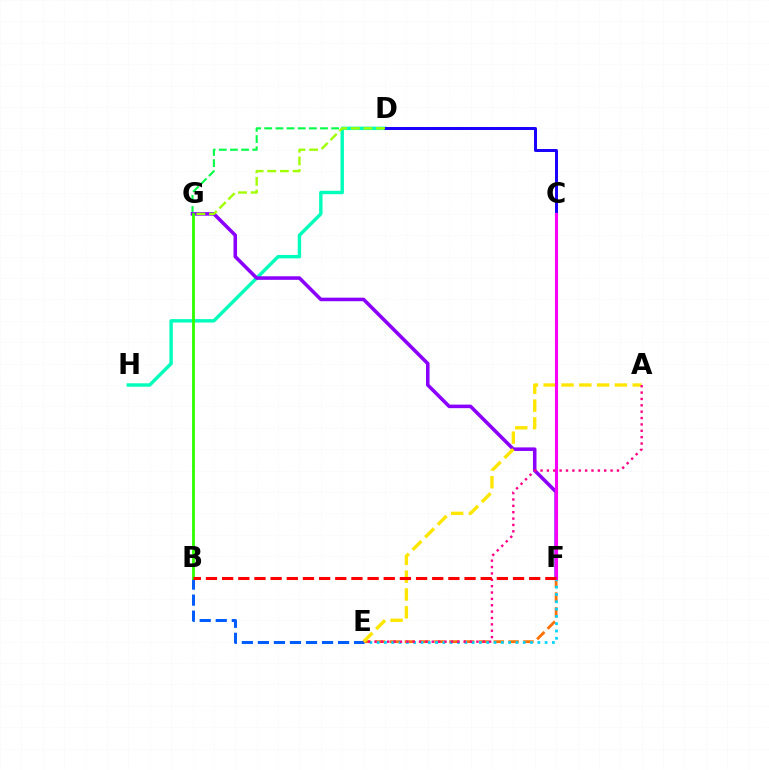{('D', 'G'): [{'color': '#00ff45', 'line_style': 'dashed', 'thickness': 1.51}, {'color': '#a2ff00', 'line_style': 'dashed', 'thickness': 1.72}], ('E', 'F'): [{'color': '#ff7000', 'line_style': 'dashed', 'thickness': 2.01}, {'color': '#00d3ff', 'line_style': 'dotted', 'thickness': 1.98}], ('D', 'H'): [{'color': '#00ffbb', 'line_style': 'solid', 'thickness': 2.46}], ('C', 'D'): [{'color': '#1900ff', 'line_style': 'solid', 'thickness': 2.13}], ('B', 'E'): [{'color': '#005dff', 'line_style': 'dashed', 'thickness': 2.18}], ('F', 'G'): [{'color': '#8a00ff', 'line_style': 'solid', 'thickness': 2.56}], ('B', 'G'): [{'color': '#31ff00', 'line_style': 'solid', 'thickness': 2.05}], ('A', 'E'): [{'color': '#ffe600', 'line_style': 'dashed', 'thickness': 2.42}, {'color': '#ff0088', 'line_style': 'dotted', 'thickness': 1.73}], ('C', 'F'): [{'color': '#fa00f9', 'line_style': 'solid', 'thickness': 2.24}], ('B', 'F'): [{'color': '#ff0000', 'line_style': 'dashed', 'thickness': 2.2}]}